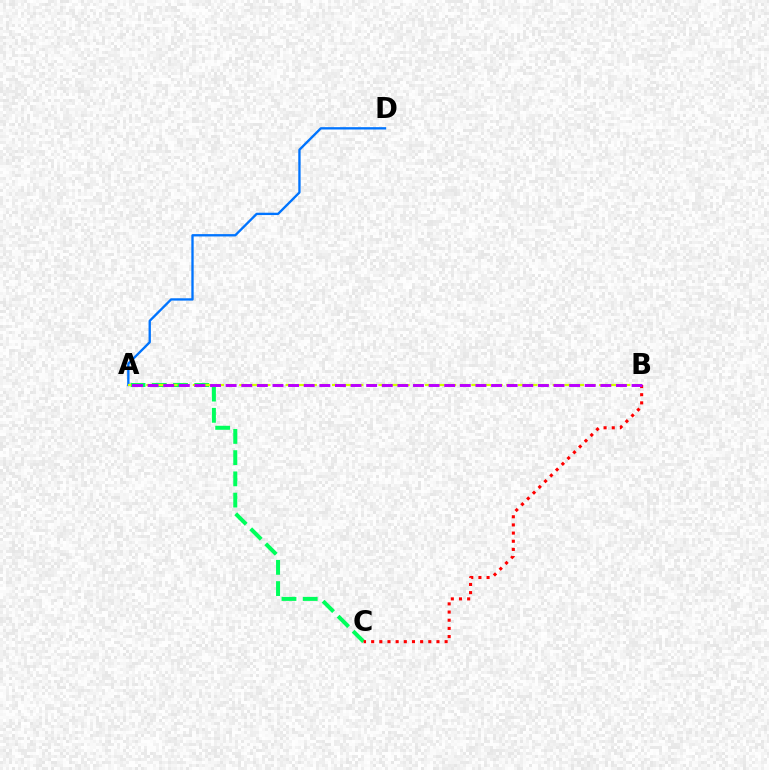{('A', 'D'): [{'color': '#0074ff', 'line_style': 'solid', 'thickness': 1.68}], ('A', 'C'): [{'color': '#00ff5c', 'line_style': 'dashed', 'thickness': 2.88}], ('A', 'B'): [{'color': '#d1ff00', 'line_style': 'dashed', 'thickness': 1.58}, {'color': '#b900ff', 'line_style': 'dashed', 'thickness': 2.12}], ('B', 'C'): [{'color': '#ff0000', 'line_style': 'dotted', 'thickness': 2.22}]}